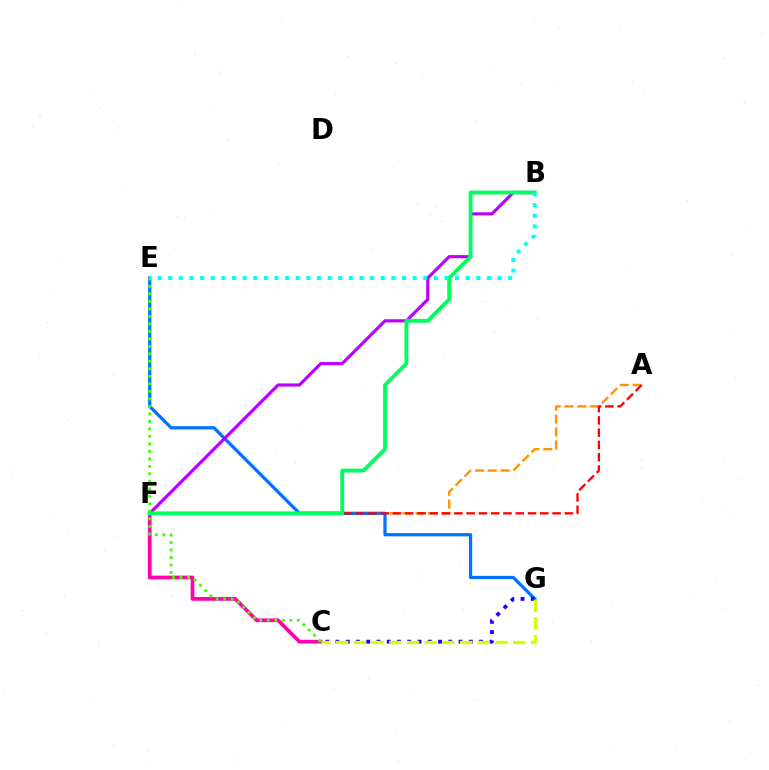{('A', 'F'): [{'color': '#ff9400', 'line_style': 'dashed', 'thickness': 1.74}, {'color': '#ff0000', 'line_style': 'dashed', 'thickness': 1.67}], ('C', 'F'): [{'color': '#ff00ac', 'line_style': 'solid', 'thickness': 2.67}], ('E', 'G'): [{'color': '#0074ff', 'line_style': 'solid', 'thickness': 2.35}], ('B', 'F'): [{'color': '#b900ff', 'line_style': 'solid', 'thickness': 2.26}, {'color': '#00ff5c', 'line_style': 'solid', 'thickness': 2.78}], ('C', 'E'): [{'color': '#3dff00', 'line_style': 'dotted', 'thickness': 2.04}], ('C', 'G'): [{'color': '#2500ff', 'line_style': 'dotted', 'thickness': 2.79}, {'color': '#d1ff00', 'line_style': 'dashed', 'thickness': 2.41}], ('B', 'E'): [{'color': '#00fff6', 'line_style': 'dotted', 'thickness': 2.89}]}